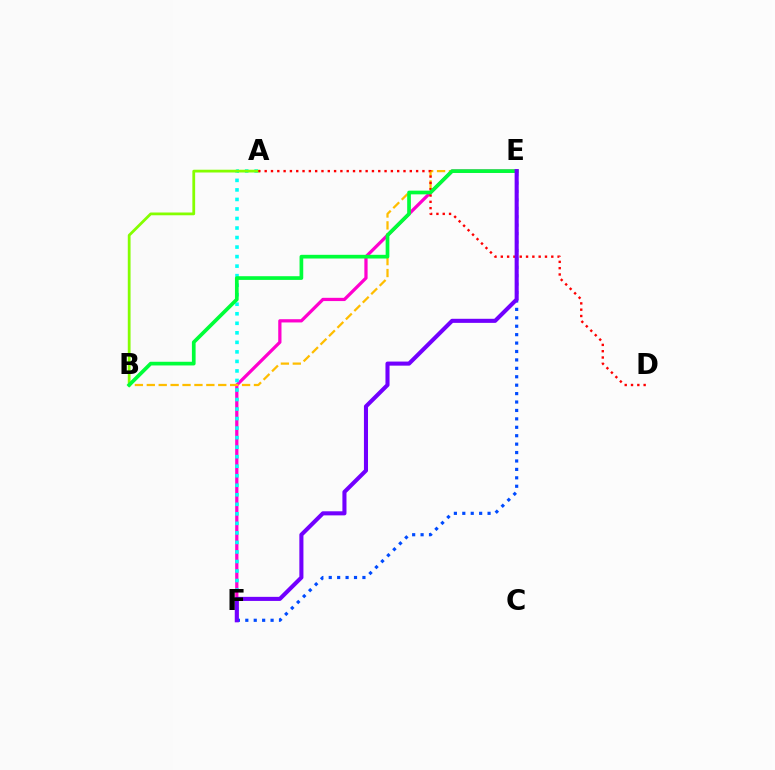{('E', 'F'): [{'color': '#ff00cf', 'line_style': 'solid', 'thickness': 2.34}, {'color': '#004bff', 'line_style': 'dotted', 'thickness': 2.29}, {'color': '#7200ff', 'line_style': 'solid', 'thickness': 2.94}], ('A', 'F'): [{'color': '#00fff6', 'line_style': 'dotted', 'thickness': 2.59}], ('A', 'B'): [{'color': '#84ff00', 'line_style': 'solid', 'thickness': 1.99}], ('B', 'E'): [{'color': '#ffbd00', 'line_style': 'dashed', 'thickness': 1.62}, {'color': '#00ff39', 'line_style': 'solid', 'thickness': 2.66}], ('A', 'D'): [{'color': '#ff0000', 'line_style': 'dotted', 'thickness': 1.71}]}